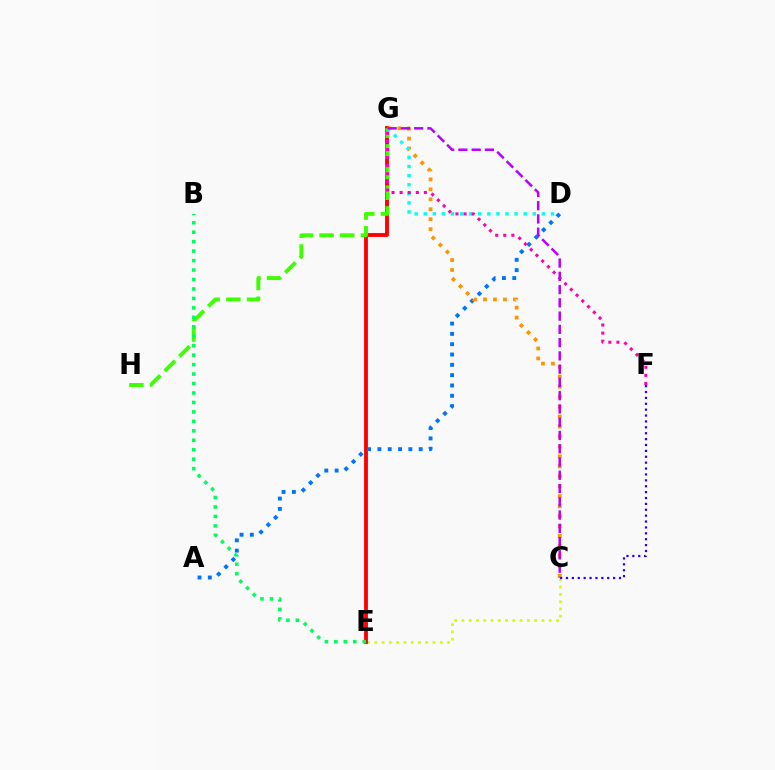{('C', 'E'): [{'color': '#d1ff00', 'line_style': 'dotted', 'thickness': 1.98}], ('E', 'G'): [{'color': '#ff0000', 'line_style': 'solid', 'thickness': 2.77}], ('G', 'H'): [{'color': '#3dff00', 'line_style': 'dashed', 'thickness': 2.81}], ('A', 'D'): [{'color': '#0074ff', 'line_style': 'dotted', 'thickness': 2.8}], ('C', 'G'): [{'color': '#ff9400', 'line_style': 'dotted', 'thickness': 2.71}, {'color': '#b900ff', 'line_style': 'dashed', 'thickness': 1.8}], ('C', 'F'): [{'color': '#2500ff', 'line_style': 'dotted', 'thickness': 1.6}], ('D', 'G'): [{'color': '#00fff6', 'line_style': 'dotted', 'thickness': 2.47}], ('B', 'E'): [{'color': '#00ff5c', 'line_style': 'dotted', 'thickness': 2.57}], ('F', 'G'): [{'color': '#ff00ac', 'line_style': 'dotted', 'thickness': 2.2}]}